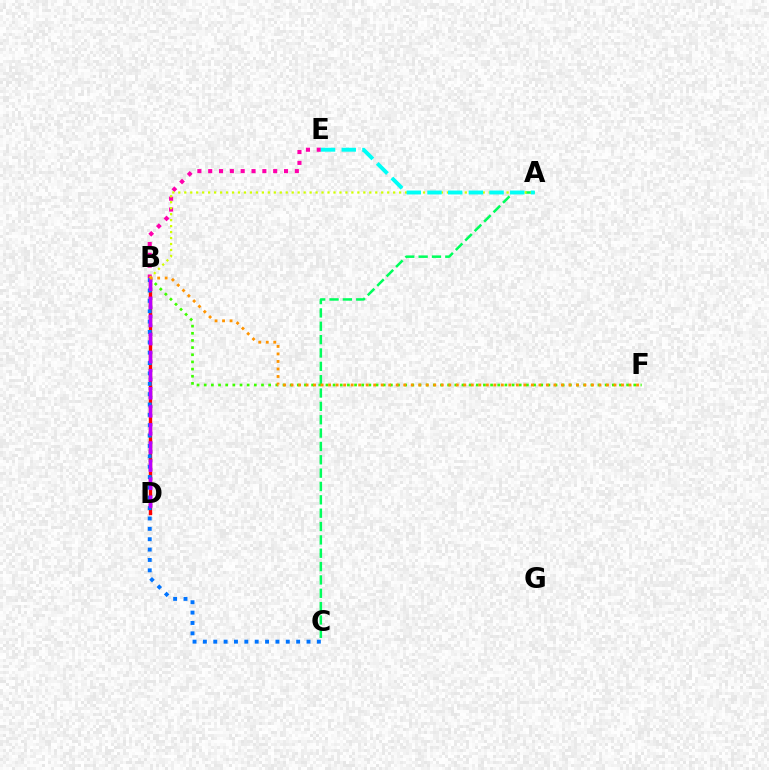{('B', 'E'): [{'color': '#ff00ac', 'line_style': 'dotted', 'thickness': 2.94}], ('A', 'C'): [{'color': '#00ff5c', 'line_style': 'dashed', 'thickness': 1.81}], ('B', 'D'): [{'color': '#2500ff', 'line_style': 'dotted', 'thickness': 2.45}, {'color': '#ff0000', 'line_style': 'solid', 'thickness': 2.43}, {'color': '#b900ff', 'line_style': 'dashed', 'thickness': 2.46}], ('B', 'F'): [{'color': '#3dff00', 'line_style': 'dotted', 'thickness': 1.95}, {'color': '#ff9400', 'line_style': 'dotted', 'thickness': 2.04}], ('B', 'C'): [{'color': '#0074ff', 'line_style': 'dotted', 'thickness': 2.82}], ('A', 'B'): [{'color': '#d1ff00', 'line_style': 'dotted', 'thickness': 1.62}], ('A', 'E'): [{'color': '#00fff6', 'line_style': 'dashed', 'thickness': 2.81}]}